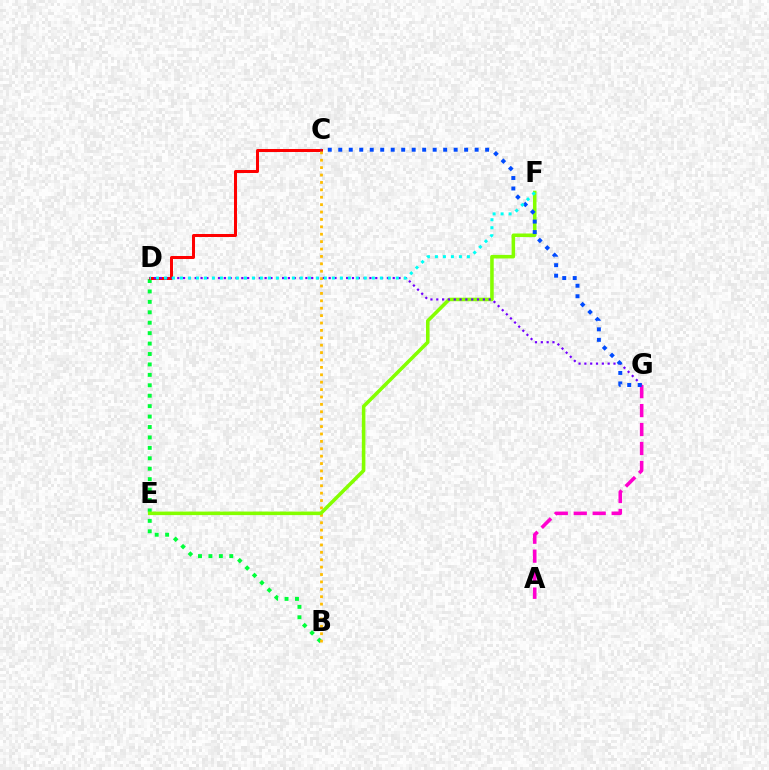{('B', 'D'): [{'color': '#00ff39', 'line_style': 'dotted', 'thickness': 2.83}], ('C', 'D'): [{'color': '#ff0000', 'line_style': 'solid', 'thickness': 2.17}], ('B', 'C'): [{'color': '#ffbd00', 'line_style': 'dotted', 'thickness': 2.01}], ('E', 'F'): [{'color': '#84ff00', 'line_style': 'solid', 'thickness': 2.56}], ('A', 'G'): [{'color': '#ff00cf', 'line_style': 'dashed', 'thickness': 2.58}], ('D', 'G'): [{'color': '#7200ff', 'line_style': 'dotted', 'thickness': 1.58}], ('C', 'G'): [{'color': '#004bff', 'line_style': 'dotted', 'thickness': 2.85}], ('D', 'F'): [{'color': '#00fff6', 'line_style': 'dotted', 'thickness': 2.17}]}